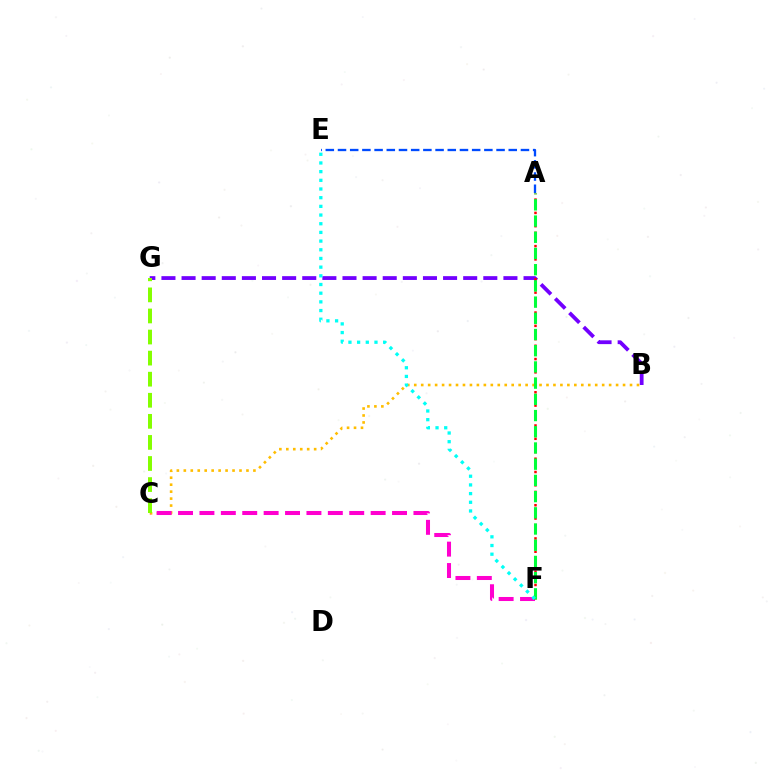{('A', 'E'): [{'color': '#004bff', 'line_style': 'dashed', 'thickness': 1.66}], ('B', 'G'): [{'color': '#7200ff', 'line_style': 'dashed', 'thickness': 2.73}], ('B', 'C'): [{'color': '#ffbd00', 'line_style': 'dotted', 'thickness': 1.89}], ('C', 'F'): [{'color': '#ff00cf', 'line_style': 'dashed', 'thickness': 2.91}], ('A', 'F'): [{'color': '#ff0000', 'line_style': 'dotted', 'thickness': 1.81}, {'color': '#00ff39', 'line_style': 'dashed', 'thickness': 2.2}], ('E', 'F'): [{'color': '#00fff6', 'line_style': 'dotted', 'thickness': 2.36}], ('C', 'G'): [{'color': '#84ff00', 'line_style': 'dashed', 'thickness': 2.86}]}